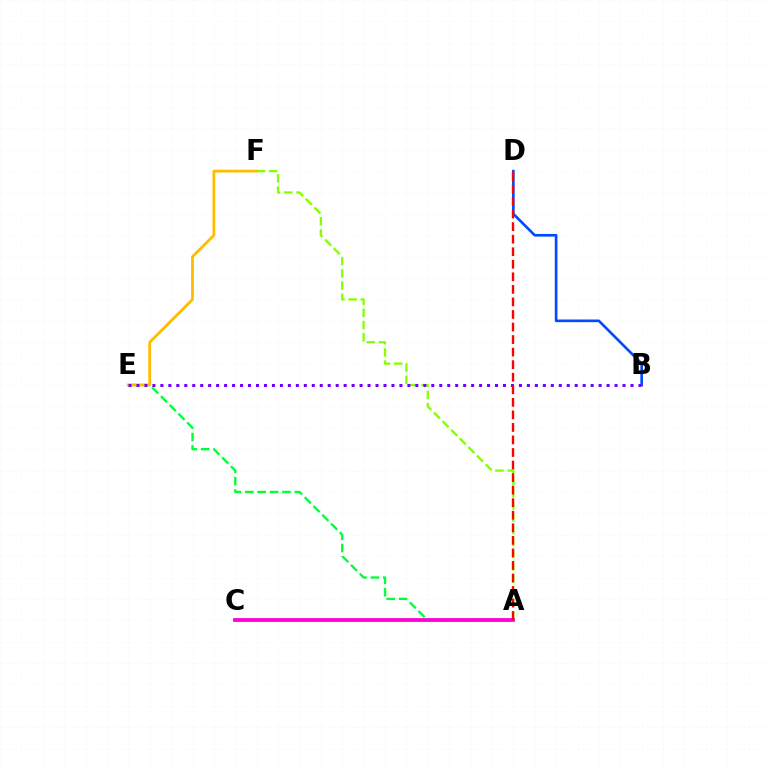{('A', 'E'): [{'color': '#00ff39', 'line_style': 'dashed', 'thickness': 1.68}], ('A', 'F'): [{'color': '#84ff00', 'line_style': 'dashed', 'thickness': 1.66}], ('E', 'F'): [{'color': '#ffbd00', 'line_style': 'solid', 'thickness': 2.03}], ('A', 'C'): [{'color': '#00fff6', 'line_style': 'solid', 'thickness': 1.79}, {'color': '#ff00cf', 'line_style': 'solid', 'thickness': 2.69}], ('B', 'D'): [{'color': '#004bff', 'line_style': 'solid', 'thickness': 1.91}], ('B', 'E'): [{'color': '#7200ff', 'line_style': 'dotted', 'thickness': 2.16}], ('A', 'D'): [{'color': '#ff0000', 'line_style': 'dashed', 'thickness': 1.7}]}